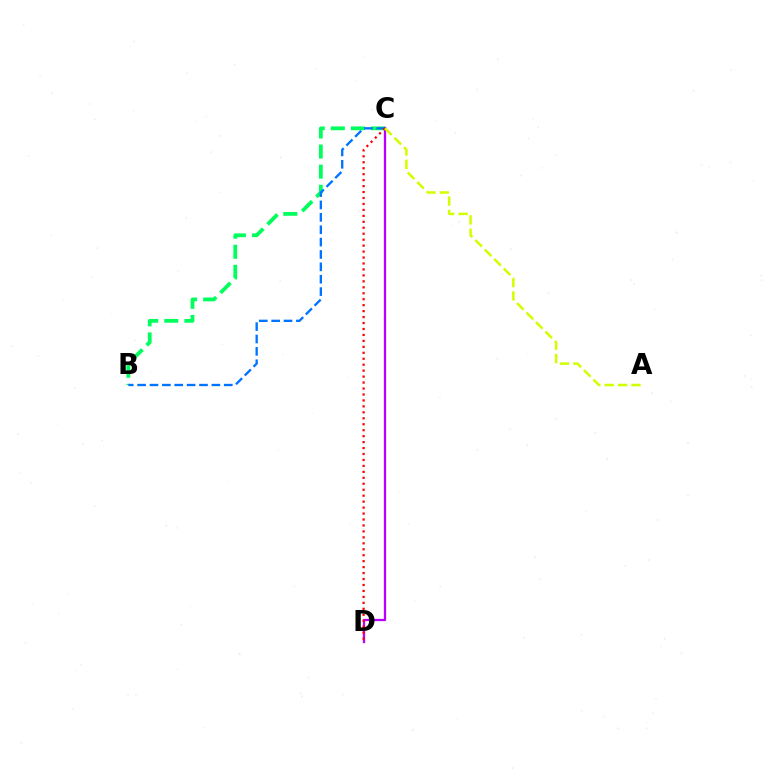{('B', 'C'): [{'color': '#00ff5c', 'line_style': 'dashed', 'thickness': 2.73}, {'color': '#0074ff', 'line_style': 'dashed', 'thickness': 1.68}], ('C', 'D'): [{'color': '#b900ff', 'line_style': 'solid', 'thickness': 1.65}, {'color': '#ff0000', 'line_style': 'dotted', 'thickness': 1.62}], ('A', 'C'): [{'color': '#d1ff00', 'line_style': 'dashed', 'thickness': 1.82}]}